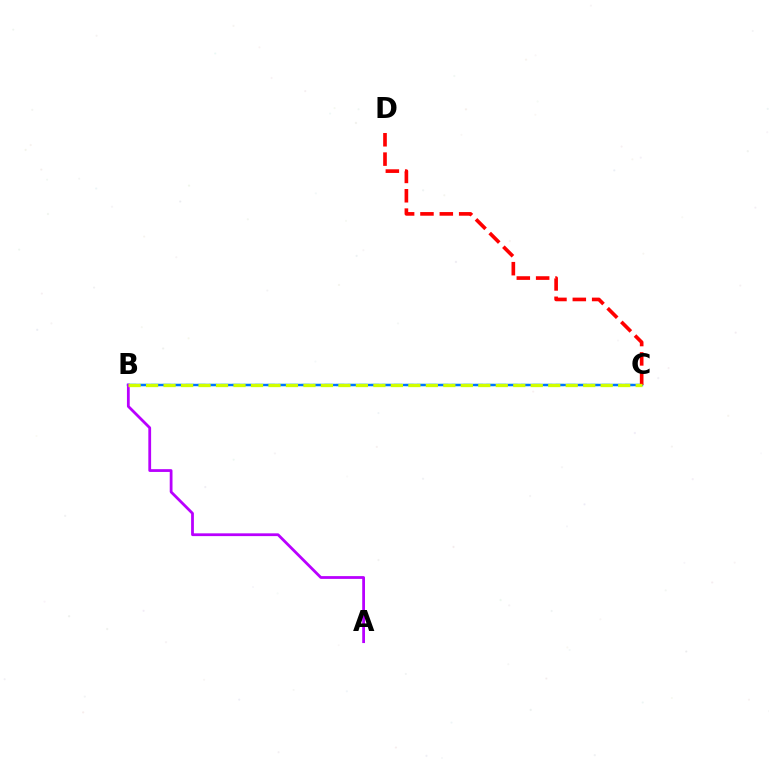{('B', 'C'): [{'color': '#00ff5c', 'line_style': 'dashed', 'thickness': 1.57}, {'color': '#0074ff', 'line_style': 'solid', 'thickness': 1.75}, {'color': '#d1ff00', 'line_style': 'dashed', 'thickness': 2.38}], ('A', 'B'): [{'color': '#b900ff', 'line_style': 'solid', 'thickness': 2.0}], ('C', 'D'): [{'color': '#ff0000', 'line_style': 'dashed', 'thickness': 2.63}]}